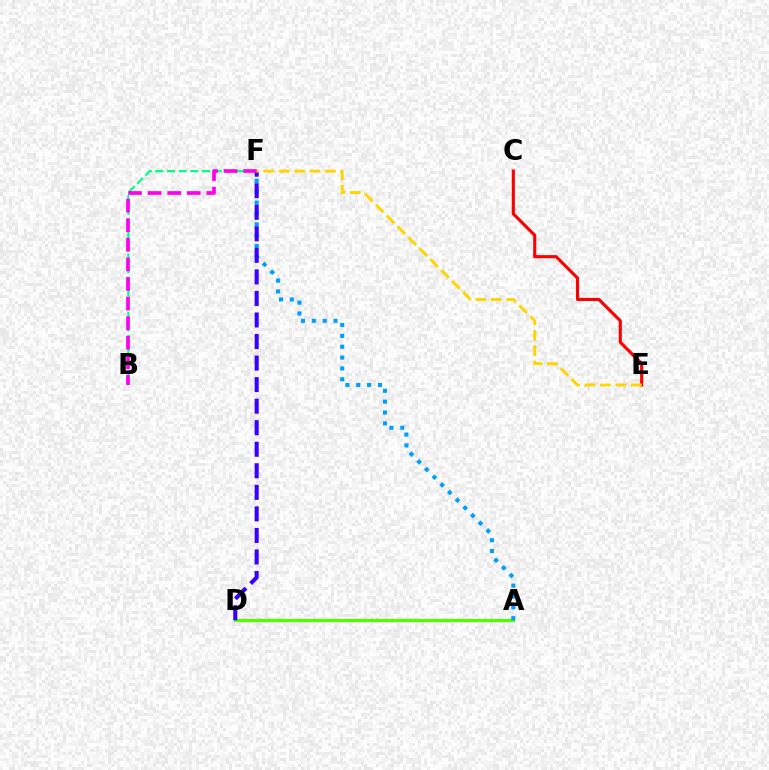{('C', 'E'): [{'color': '#ff0000', 'line_style': 'solid', 'thickness': 2.24}], ('A', 'D'): [{'color': '#4fff00', 'line_style': 'solid', 'thickness': 2.31}], ('B', 'F'): [{'color': '#00ff86', 'line_style': 'dashed', 'thickness': 1.58}, {'color': '#ff00ed', 'line_style': 'dashed', 'thickness': 2.66}], ('A', 'F'): [{'color': '#009eff', 'line_style': 'dotted', 'thickness': 2.95}], ('D', 'F'): [{'color': '#3700ff', 'line_style': 'dashed', 'thickness': 2.93}], ('E', 'F'): [{'color': '#ffd500', 'line_style': 'dashed', 'thickness': 2.1}]}